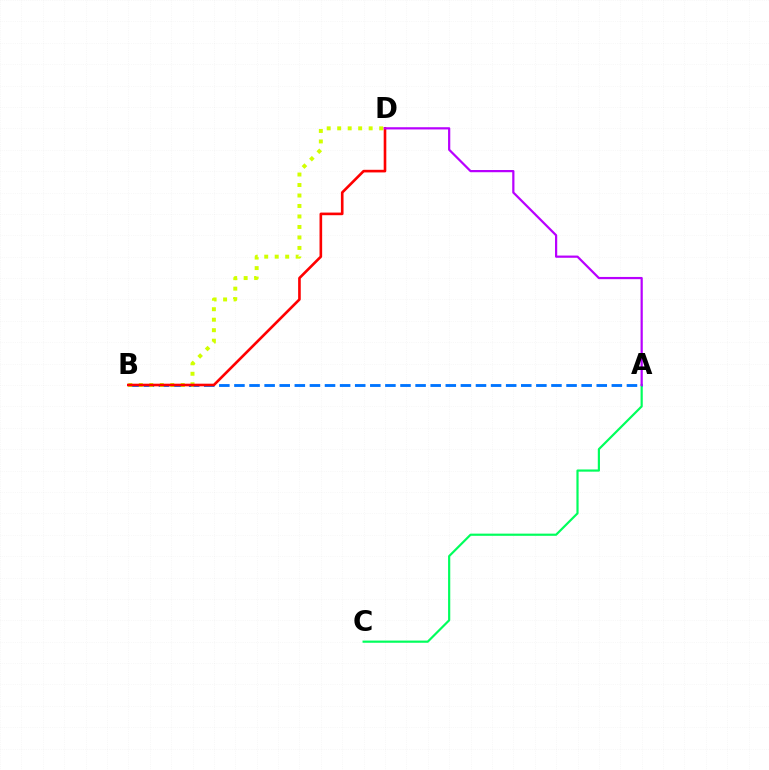{('A', 'C'): [{'color': '#00ff5c', 'line_style': 'solid', 'thickness': 1.57}], ('A', 'B'): [{'color': '#0074ff', 'line_style': 'dashed', 'thickness': 2.05}], ('B', 'D'): [{'color': '#d1ff00', 'line_style': 'dotted', 'thickness': 2.85}, {'color': '#ff0000', 'line_style': 'solid', 'thickness': 1.89}], ('A', 'D'): [{'color': '#b900ff', 'line_style': 'solid', 'thickness': 1.6}]}